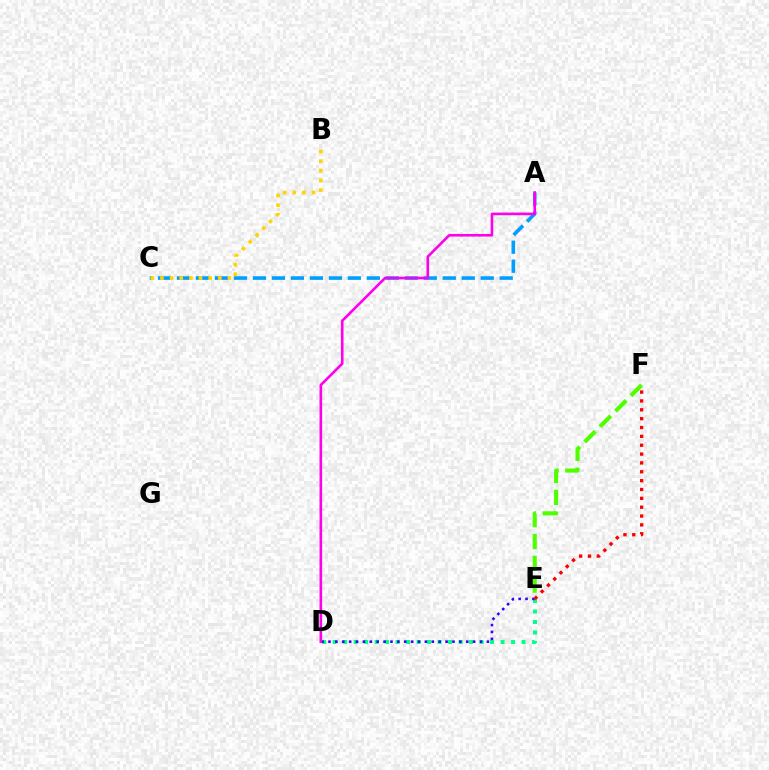{('D', 'E'): [{'color': '#00ff86', 'line_style': 'dotted', 'thickness': 2.85}, {'color': '#3700ff', 'line_style': 'dotted', 'thickness': 1.87}], ('A', 'C'): [{'color': '#009eff', 'line_style': 'dashed', 'thickness': 2.58}], ('B', 'C'): [{'color': '#ffd500', 'line_style': 'dotted', 'thickness': 2.62}], ('A', 'D'): [{'color': '#ff00ed', 'line_style': 'solid', 'thickness': 1.89}], ('E', 'F'): [{'color': '#ff0000', 'line_style': 'dotted', 'thickness': 2.41}, {'color': '#4fff00', 'line_style': 'dashed', 'thickness': 2.96}]}